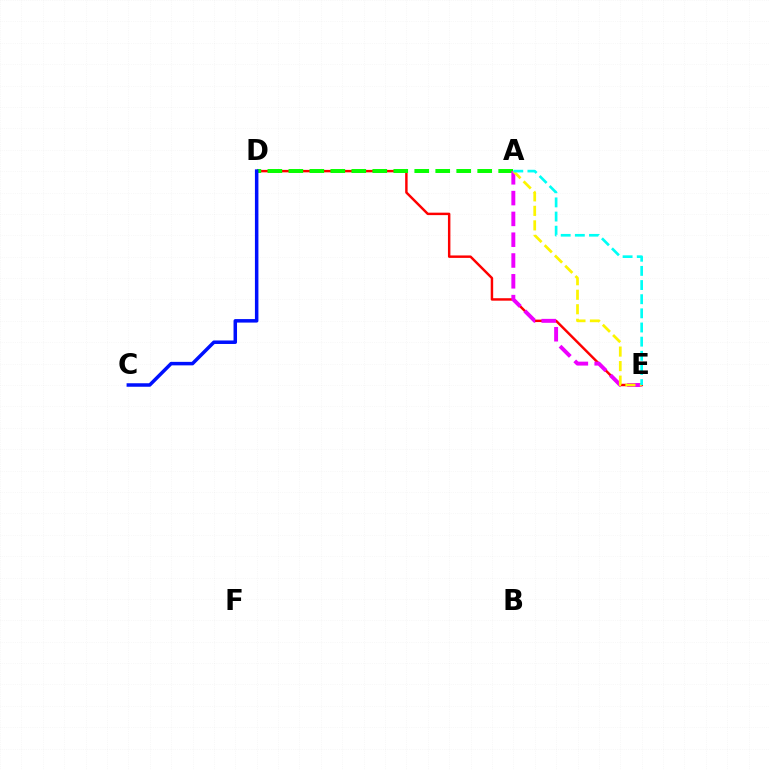{('D', 'E'): [{'color': '#ff0000', 'line_style': 'solid', 'thickness': 1.77}], ('A', 'D'): [{'color': '#08ff00', 'line_style': 'dashed', 'thickness': 2.85}], ('A', 'E'): [{'color': '#ee00ff', 'line_style': 'dashed', 'thickness': 2.83}, {'color': '#fcf500', 'line_style': 'dashed', 'thickness': 1.97}, {'color': '#00fff6', 'line_style': 'dashed', 'thickness': 1.92}], ('C', 'D'): [{'color': '#0010ff', 'line_style': 'solid', 'thickness': 2.52}]}